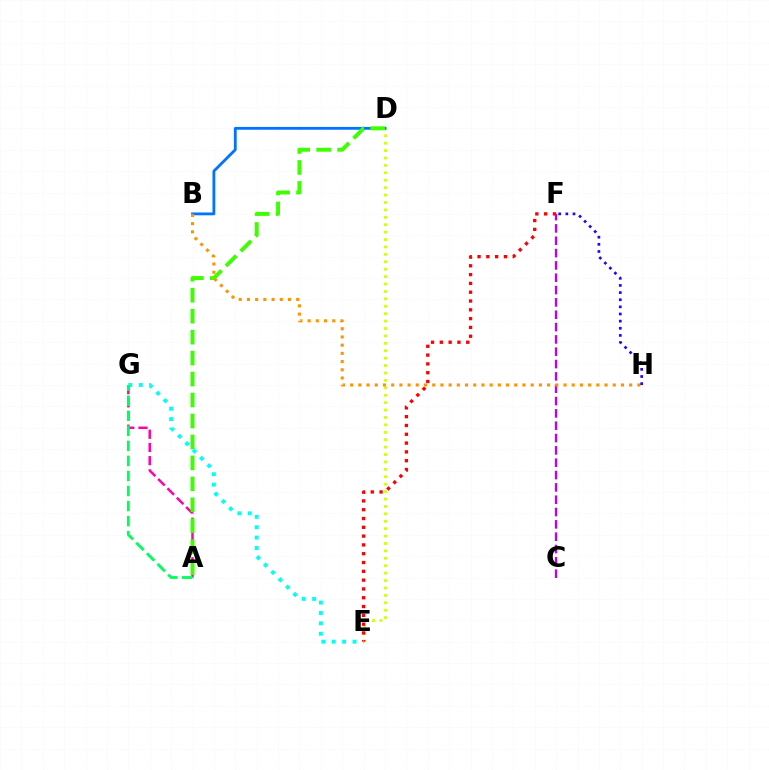{('A', 'G'): [{'color': '#ff00ac', 'line_style': 'dashed', 'thickness': 1.79}, {'color': '#00ff5c', 'line_style': 'dashed', 'thickness': 2.04}], ('D', 'E'): [{'color': '#d1ff00', 'line_style': 'dotted', 'thickness': 2.01}], ('E', 'F'): [{'color': '#ff0000', 'line_style': 'dotted', 'thickness': 2.39}], ('C', 'F'): [{'color': '#b900ff', 'line_style': 'dashed', 'thickness': 1.68}], ('B', 'D'): [{'color': '#0074ff', 'line_style': 'solid', 'thickness': 2.03}], ('A', 'D'): [{'color': '#3dff00', 'line_style': 'dashed', 'thickness': 2.85}], ('E', 'G'): [{'color': '#00fff6', 'line_style': 'dotted', 'thickness': 2.83}], ('B', 'H'): [{'color': '#ff9400', 'line_style': 'dotted', 'thickness': 2.23}], ('F', 'H'): [{'color': '#2500ff', 'line_style': 'dotted', 'thickness': 1.94}]}